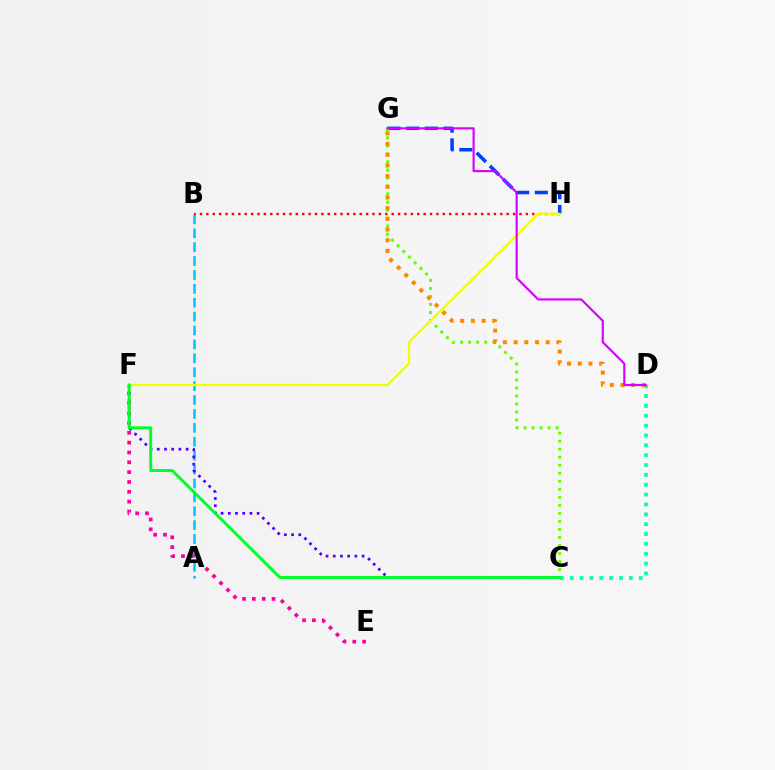{('G', 'H'): [{'color': '#003fff', 'line_style': 'dashed', 'thickness': 2.53}], ('C', 'D'): [{'color': '#00ffaf', 'line_style': 'dotted', 'thickness': 2.68}], ('A', 'B'): [{'color': '#00c7ff', 'line_style': 'dashed', 'thickness': 1.89}], ('B', 'H'): [{'color': '#ff0000', 'line_style': 'dotted', 'thickness': 1.74}], ('C', 'F'): [{'color': '#4f00ff', 'line_style': 'dotted', 'thickness': 1.96}, {'color': '#00ff27', 'line_style': 'solid', 'thickness': 2.11}], ('E', 'F'): [{'color': '#ff00a0', 'line_style': 'dotted', 'thickness': 2.67}], ('C', 'G'): [{'color': '#66ff00', 'line_style': 'dotted', 'thickness': 2.18}], ('F', 'H'): [{'color': '#eeff00', 'line_style': 'solid', 'thickness': 1.68}], ('D', 'G'): [{'color': '#ff8800', 'line_style': 'dotted', 'thickness': 2.9}, {'color': '#d600ff', 'line_style': 'solid', 'thickness': 1.54}]}